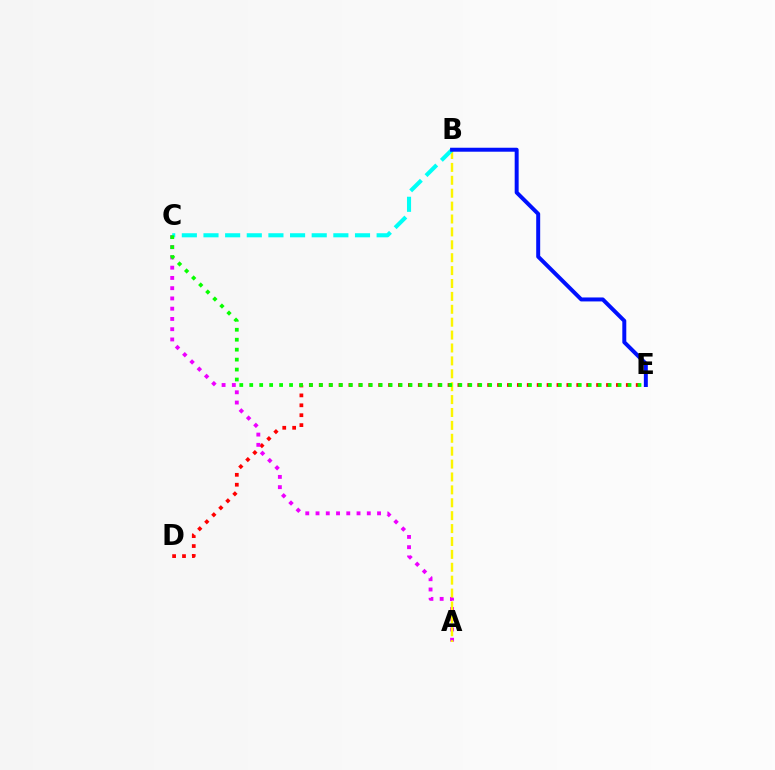{('D', 'E'): [{'color': '#ff0000', 'line_style': 'dotted', 'thickness': 2.69}], ('A', 'C'): [{'color': '#ee00ff', 'line_style': 'dotted', 'thickness': 2.79}], ('A', 'B'): [{'color': '#fcf500', 'line_style': 'dashed', 'thickness': 1.75}], ('B', 'C'): [{'color': '#00fff6', 'line_style': 'dashed', 'thickness': 2.94}], ('C', 'E'): [{'color': '#08ff00', 'line_style': 'dotted', 'thickness': 2.7}], ('B', 'E'): [{'color': '#0010ff', 'line_style': 'solid', 'thickness': 2.86}]}